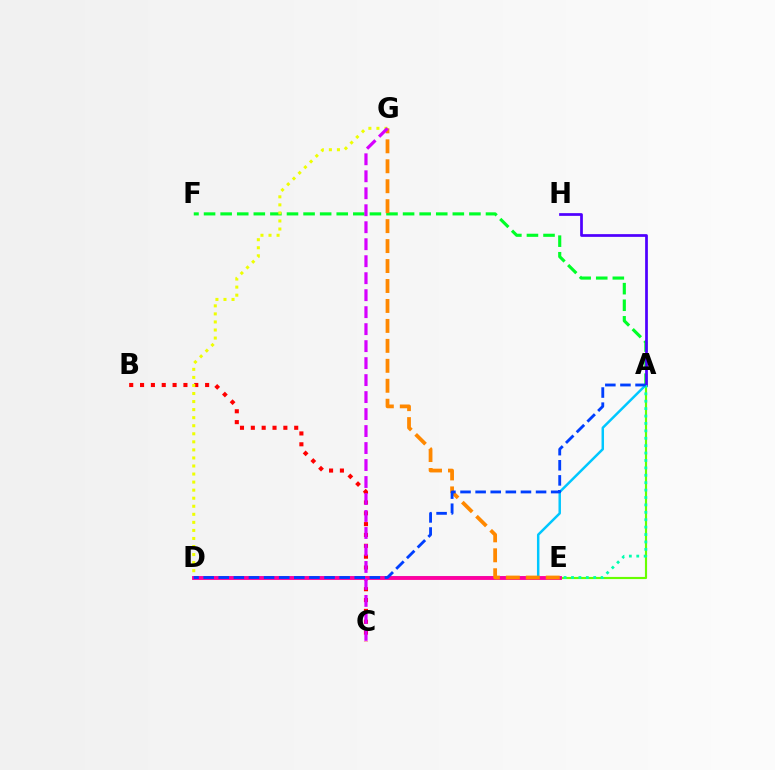{('A', 'D'): [{'color': '#00c7ff', 'line_style': 'solid', 'thickness': 1.78}, {'color': '#003fff', 'line_style': 'dashed', 'thickness': 2.05}], ('A', 'E'): [{'color': '#66ff00', 'line_style': 'solid', 'thickness': 1.55}, {'color': '#00ffaf', 'line_style': 'dotted', 'thickness': 2.01}], ('B', 'C'): [{'color': '#ff0000', 'line_style': 'dotted', 'thickness': 2.95}], ('A', 'F'): [{'color': '#00ff27', 'line_style': 'dashed', 'thickness': 2.25}], ('D', 'G'): [{'color': '#eeff00', 'line_style': 'dotted', 'thickness': 2.19}], ('D', 'E'): [{'color': '#ff00a0', 'line_style': 'solid', 'thickness': 2.79}], ('E', 'G'): [{'color': '#ff8800', 'line_style': 'dashed', 'thickness': 2.71}], ('C', 'G'): [{'color': '#d600ff', 'line_style': 'dashed', 'thickness': 2.31}], ('A', 'H'): [{'color': '#4f00ff', 'line_style': 'solid', 'thickness': 1.96}]}